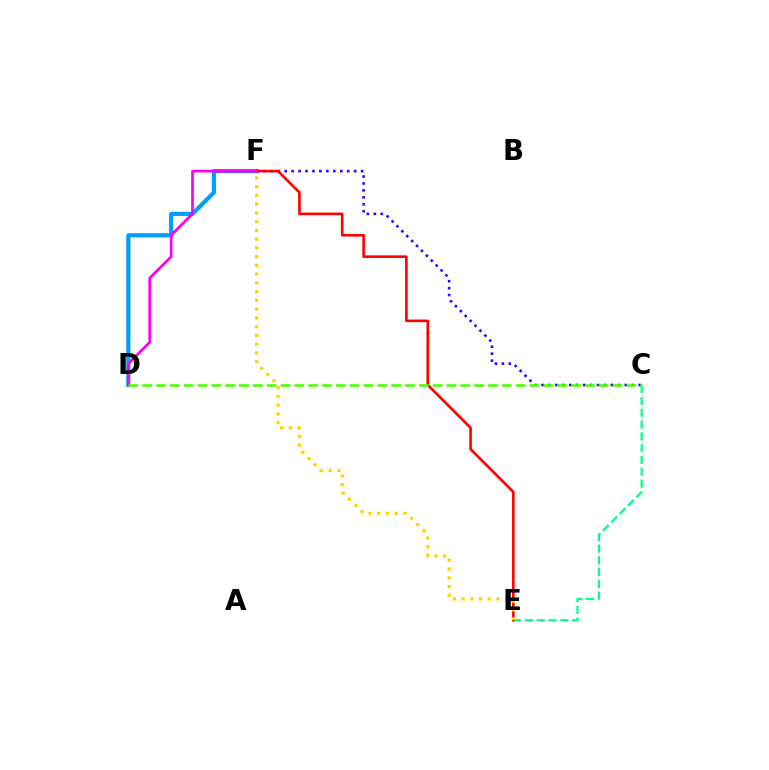{('D', 'F'): [{'color': '#009eff', 'line_style': 'solid', 'thickness': 3.0}, {'color': '#ff00ed', 'line_style': 'solid', 'thickness': 1.95}], ('C', 'F'): [{'color': '#3700ff', 'line_style': 'dotted', 'thickness': 1.89}], ('C', 'E'): [{'color': '#00ff86', 'line_style': 'dashed', 'thickness': 1.6}], ('E', 'F'): [{'color': '#ff0000', 'line_style': 'solid', 'thickness': 1.89}, {'color': '#ffd500', 'line_style': 'dotted', 'thickness': 2.38}], ('C', 'D'): [{'color': '#4fff00', 'line_style': 'dashed', 'thickness': 1.88}]}